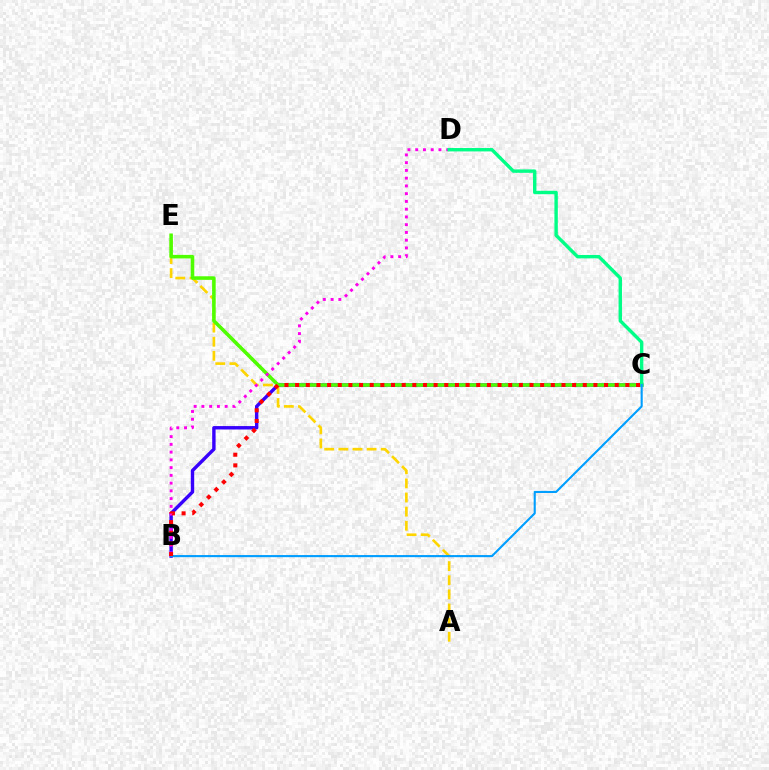{('A', 'E'): [{'color': '#ffd500', 'line_style': 'dashed', 'thickness': 1.92}], ('B', 'C'): [{'color': '#3700ff', 'line_style': 'solid', 'thickness': 2.45}, {'color': '#009eff', 'line_style': 'solid', 'thickness': 1.52}, {'color': '#ff0000', 'line_style': 'dotted', 'thickness': 2.89}], ('C', 'E'): [{'color': '#4fff00', 'line_style': 'solid', 'thickness': 2.57}], ('B', 'D'): [{'color': '#ff00ed', 'line_style': 'dotted', 'thickness': 2.11}], ('C', 'D'): [{'color': '#00ff86', 'line_style': 'solid', 'thickness': 2.45}]}